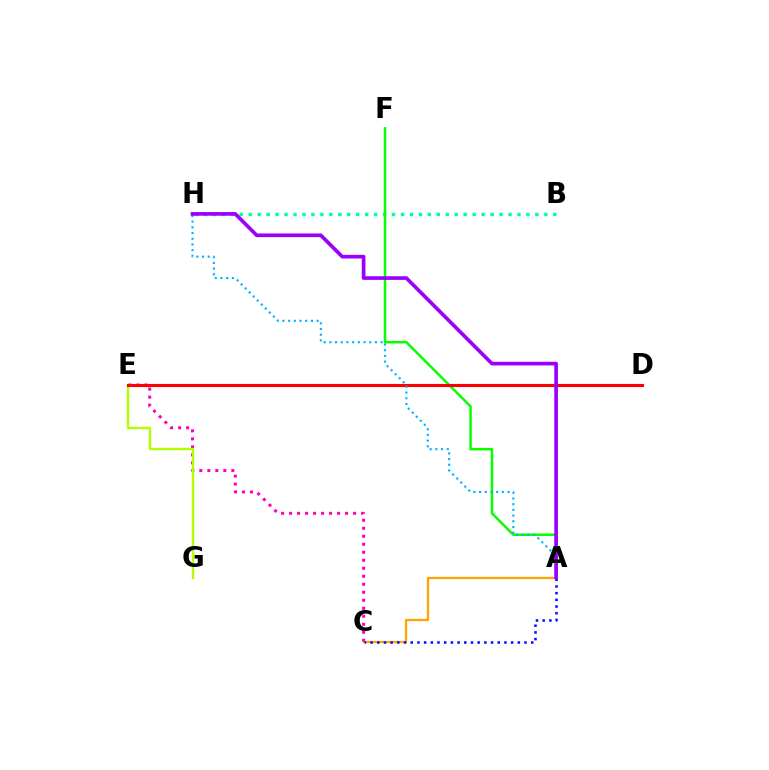{('A', 'C'): [{'color': '#ffa500', 'line_style': 'solid', 'thickness': 1.64}, {'color': '#0010ff', 'line_style': 'dotted', 'thickness': 1.82}], ('C', 'E'): [{'color': '#ff00bd', 'line_style': 'dotted', 'thickness': 2.17}], ('E', 'G'): [{'color': '#b3ff00', 'line_style': 'solid', 'thickness': 1.73}], ('B', 'H'): [{'color': '#00ff9d', 'line_style': 'dotted', 'thickness': 2.43}], ('A', 'F'): [{'color': '#08ff00', 'line_style': 'solid', 'thickness': 1.8}], ('D', 'E'): [{'color': '#ff0000', 'line_style': 'solid', 'thickness': 2.24}], ('A', 'H'): [{'color': '#00b5ff', 'line_style': 'dotted', 'thickness': 1.55}, {'color': '#9b00ff', 'line_style': 'solid', 'thickness': 2.64}]}